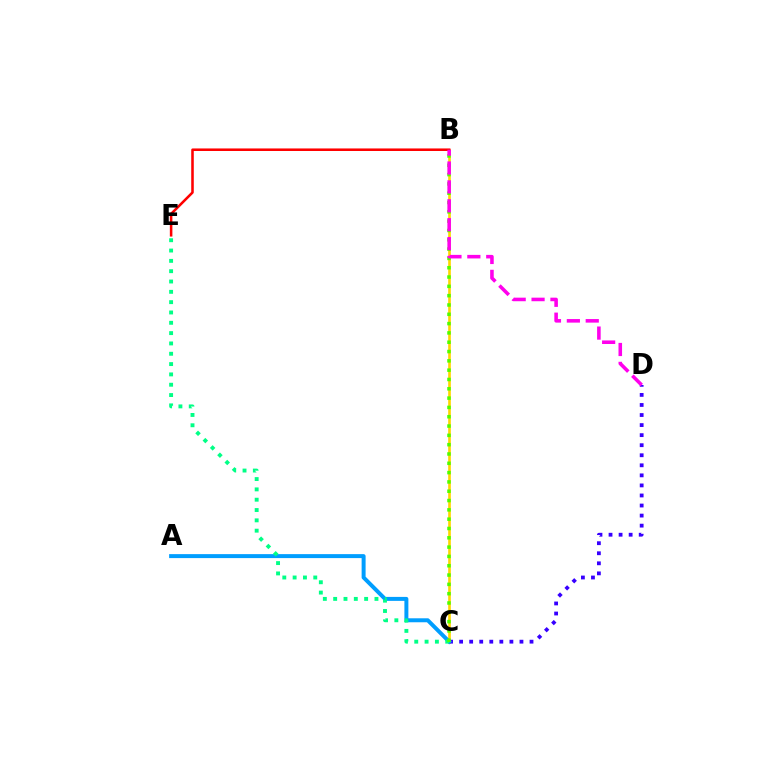{('B', 'C'): [{'color': '#ffd500', 'line_style': 'solid', 'thickness': 1.92}, {'color': '#4fff00', 'line_style': 'dotted', 'thickness': 2.53}], ('C', 'D'): [{'color': '#3700ff', 'line_style': 'dotted', 'thickness': 2.73}], ('B', 'E'): [{'color': '#ff0000', 'line_style': 'solid', 'thickness': 1.84}], ('A', 'C'): [{'color': '#009eff', 'line_style': 'solid', 'thickness': 2.86}], ('C', 'E'): [{'color': '#00ff86', 'line_style': 'dotted', 'thickness': 2.8}], ('B', 'D'): [{'color': '#ff00ed', 'line_style': 'dashed', 'thickness': 2.57}]}